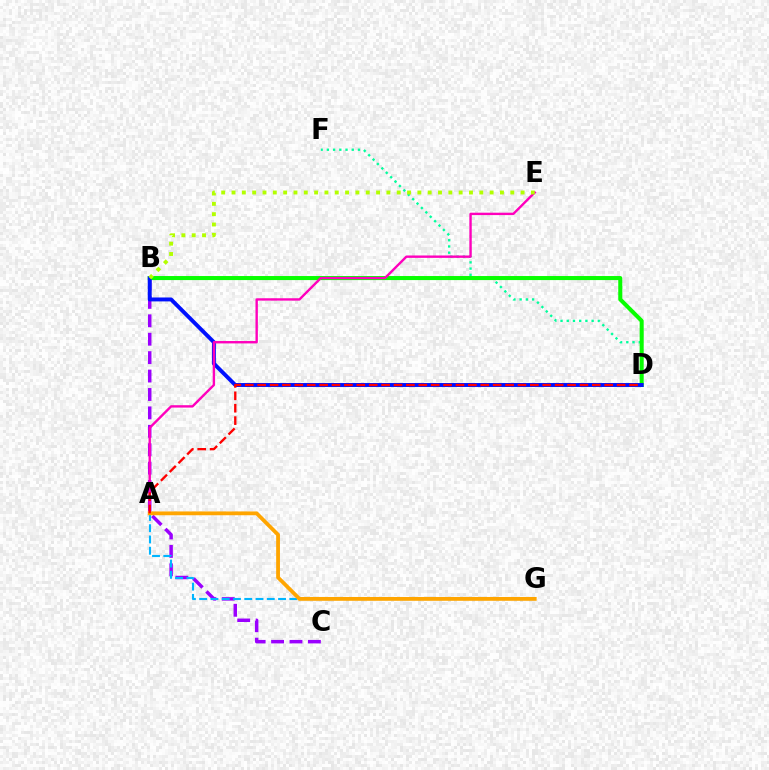{('D', 'F'): [{'color': '#00ff9d', 'line_style': 'dotted', 'thickness': 1.69}], ('B', 'C'): [{'color': '#9b00ff', 'line_style': 'dashed', 'thickness': 2.5}], ('B', 'D'): [{'color': '#08ff00', 'line_style': 'solid', 'thickness': 2.91}, {'color': '#0010ff', 'line_style': 'solid', 'thickness': 2.82}], ('A', 'G'): [{'color': '#00b5ff', 'line_style': 'dashed', 'thickness': 1.53}, {'color': '#ffa500', 'line_style': 'solid', 'thickness': 2.74}], ('A', 'E'): [{'color': '#ff00bd', 'line_style': 'solid', 'thickness': 1.72}], ('B', 'E'): [{'color': '#b3ff00', 'line_style': 'dotted', 'thickness': 2.81}], ('A', 'D'): [{'color': '#ff0000', 'line_style': 'dashed', 'thickness': 1.68}]}